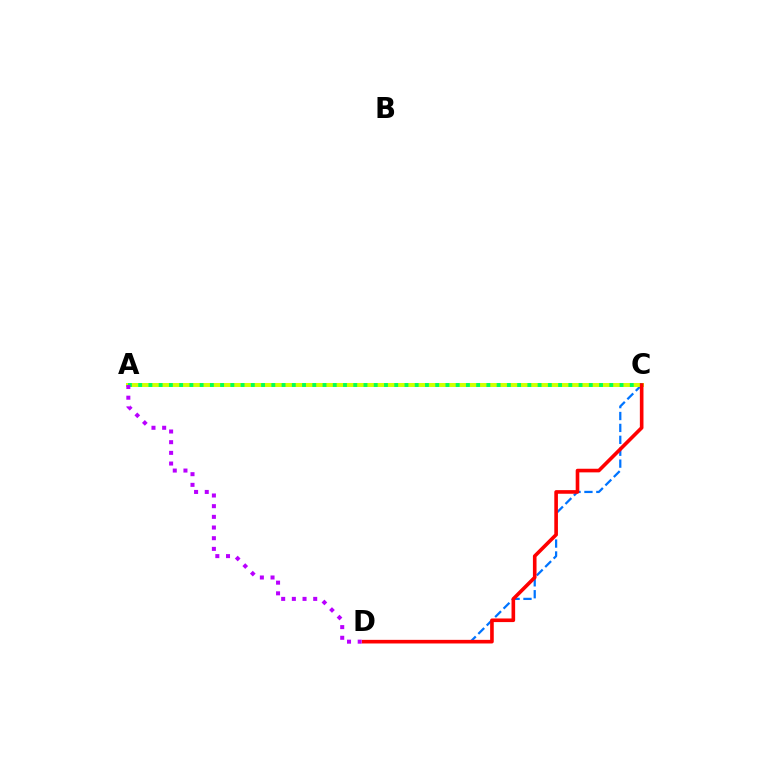{('C', 'D'): [{'color': '#0074ff', 'line_style': 'dashed', 'thickness': 1.62}, {'color': '#ff0000', 'line_style': 'solid', 'thickness': 2.61}], ('A', 'C'): [{'color': '#d1ff00', 'line_style': 'solid', 'thickness': 2.86}, {'color': '#00ff5c', 'line_style': 'dotted', 'thickness': 2.78}], ('A', 'D'): [{'color': '#b900ff', 'line_style': 'dotted', 'thickness': 2.9}]}